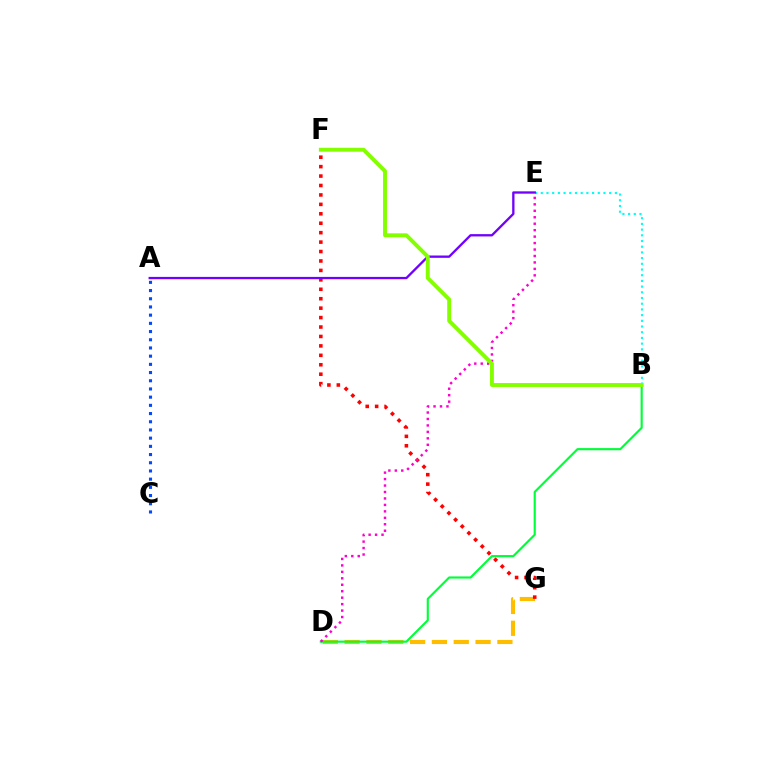{('D', 'G'): [{'color': '#ffbd00', 'line_style': 'dashed', 'thickness': 2.96}], ('F', 'G'): [{'color': '#ff0000', 'line_style': 'dotted', 'thickness': 2.56}], ('B', 'D'): [{'color': '#00ff39', 'line_style': 'solid', 'thickness': 1.55}], ('D', 'E'): [{'color': '#ff00cf', 'line_style': 'dotted', 'thickness': 1.75}], ('A', 'C'): [{'color': '#004bff', 'line_style': 'dotted', 'thickness': 2.23}], ('B', 'E'): [{'color': '#00fff6', 'line_style': 'dotted', 'thickness': 1.55}], ('A', 'E'): [{'color': '#7200ff', 'line_style': 'solid', 'thickness': 1.67}], ('B', 'F'): [{'color': '#84ff00', 'line_style': 'solid', 'thickness': 2.81}]}